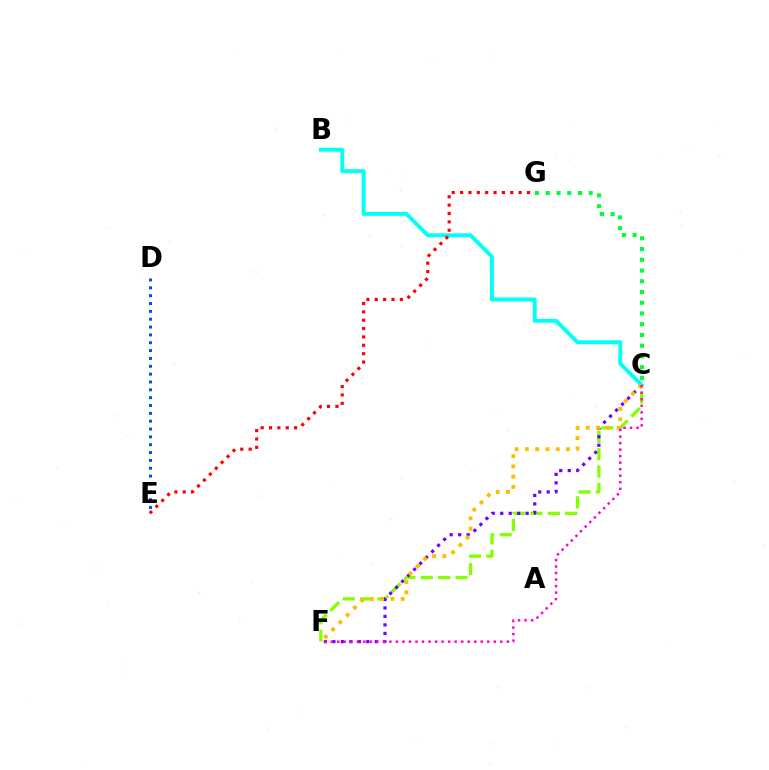{('B', 'C'): [{'color': '#00fff6', 'line_style': 'solid', 'thickness': 2.8}], ('E', 'G'): [{'color': '#ff0000', 'line_style': 'dotted', 'thickness': 2.27}], ('C', 'F'): [{'color': '#84ff00', 'line_style': 'dashed', 'thickness': 2.36}, {'color': '#7200ff', 'line_style': 'dotted', 'thickness': 2.31}, {'color': '#ffbd00', 'line_style': 'dotted', 'thickness': 2.79}, {'color': '#ff00cf', 'line_style': 'dotted', 'thickness': 1.77}], ('D', 'E'): [{'color': '#004bff', 'line_style': 'dotted', 'thickness': 2.13}], ('C', 'G'): [{'color': '#00ff39', 'line_style': 'dotted', 'thickness': 2.92}]}